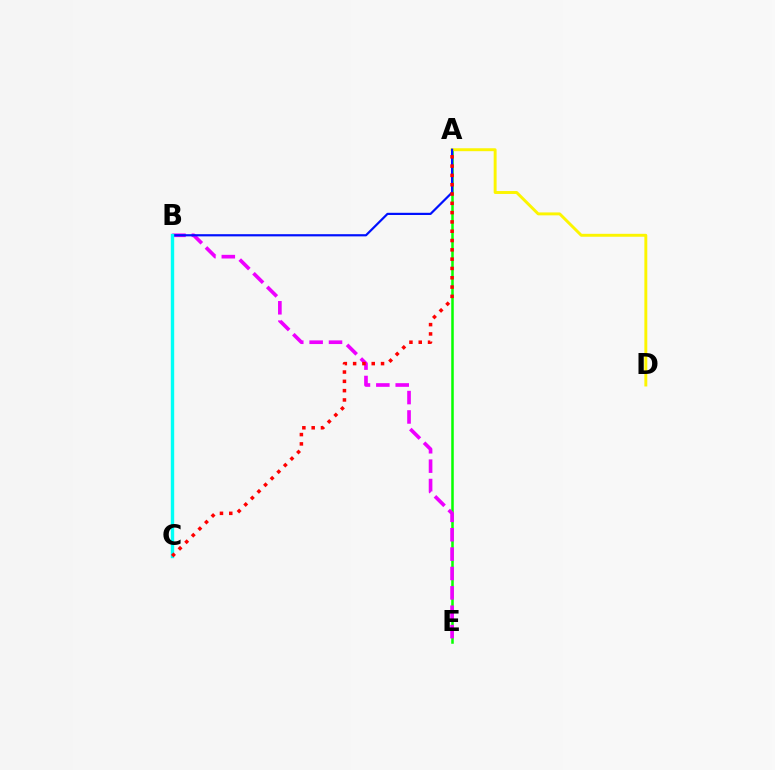{('A', 'E'): [{'color': '#08ff00', 'line_style': 'solid', 'thickness': 1.82}], ('B', 'E'): [{'color': '#ee00ff', 'line_style': 'dashed', 'thickness': 2.63}], ('A', 'D'): [{'color': '#fcf500', 'line_style': 'solid', 'thickness': 2.11}], ('A', 'B'): [{'color': '#0010ff', 'line_style': 'solid', 'thickness': 1.58}], ('B', 'C'): [{'color': '#00fff6', 'line_style': 'solid', 'thickness': 2.44}], ('A', 'C'): [{'color': '#ff0000', 'line_style': 'dotted', 'thickness': 2.53}]}